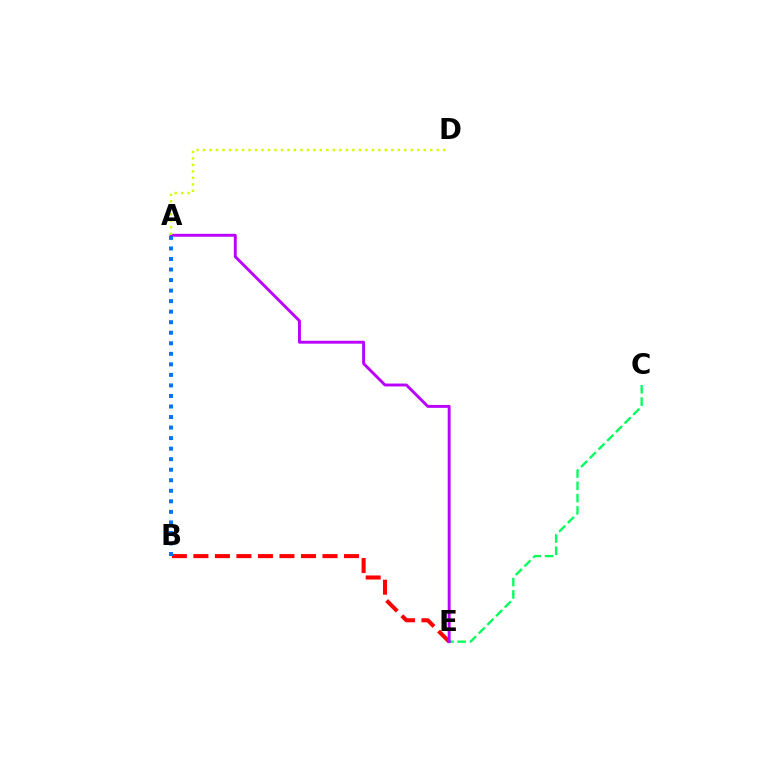{('B', 'E'): [{'color': '#ff0000', 'line_style': 'dashed', 'thickness': 2.92}], ('C', 'E'): [{'color': '#00ff5c', 'line_style': 'dashed', 'thickness': 1.67}], ('A', 'E'): [{'color': '#b900ff', 'line_style': 'solid', 'thickness': 2.1}], ('A', 'B'): [{'color': '#0074ff', 'line_style': 'dotted', 'thickness': 2.86}], ('A', 'D'): [{'color': '#d1ff00', 'line_style': 'dotted', 'thickness': 1.76}]}